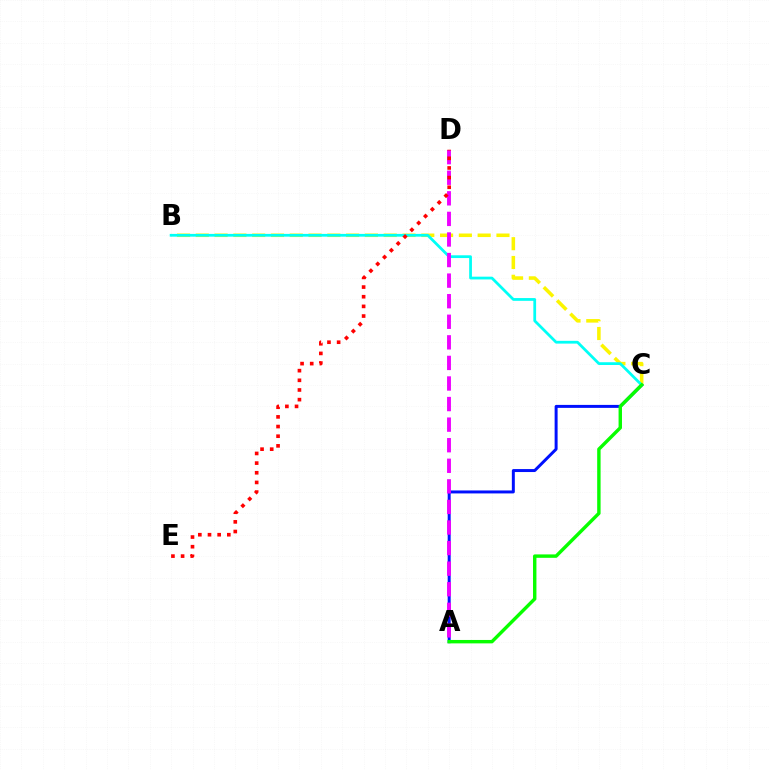{('B', 'C'): [{'color': '#fcf500', 'line_style': 'dashed', 'thickness': 2.55}, {'color': '#00fff6', 'line_style': 'solid', 'thickness': 1.99}], ('A', 'C'): [{'color': '#0010ff', 'line_style': 'solid', 'thickness': 2.14}, {'color': '#08ff00', 'line_style': 'solid', 'thickness': 2.46}], ('A', 'D'): [{'color': '#ee00ff', 'line_style': 'dashed', 'thickness': 2.79}], ('D', 'E'): [{'color': '#ff0000', 'line_style': 'dotted', 'thickness': 2.62}]}